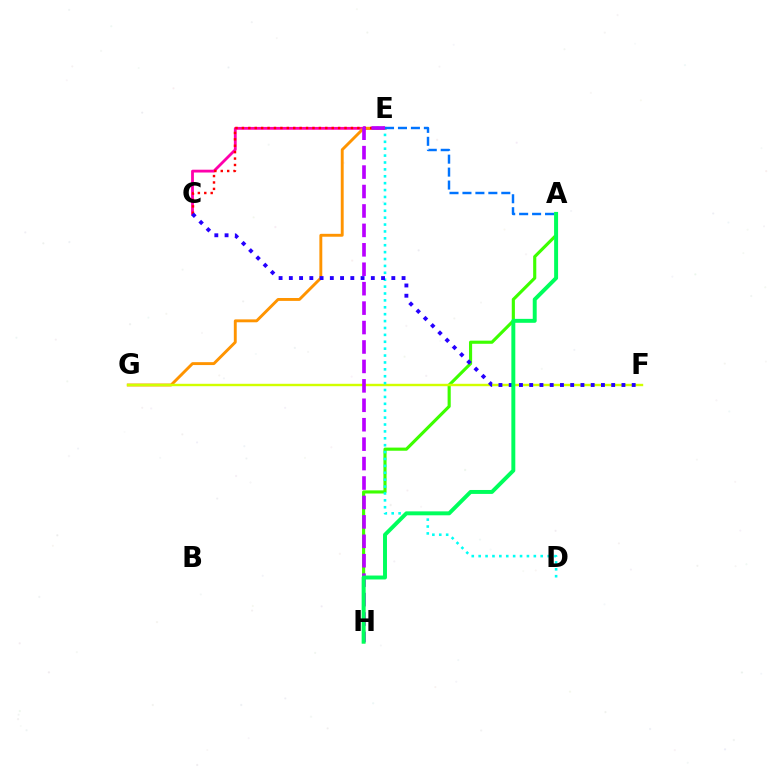{('C', 'E'): [{'color': '#ff00ac', 'line_style': 'solid', 'thickness': 2.02}, {'color': '#ff0000', 'line_style': 'dotted', 'thickness': 1.74}], ('A', 'H'): [{'color': '#3dff00', 'line_style': 'solid', 'thickness': 2.26}, {'color': '#00ff5c', 'line_style': 'solid', 'thickness': 2.84}], ('E', 'G'): [{'color': '#ff9400', 'line_style': 'solid', 'thickness': 2.09}], ('F', 'G'): [{'color': '#d1ff00', 'line_style': 'solid', 'thickness': 1.73}], ('D', 'E'): [{'color': '#00fff6', 'line_style': 'dotted', 'thickness': 1.87}], ('C', 'F'): [{'color': '#2500ff', 'line_style': 'dotted', 'thickness': 2.78}], ('A', 'E'): [{'color': '#0074ff', 'line_style': 'dashed', 'thickness': 1.76}], ('E', 'H'): [{'color': '#b900ff', 'line_style': 'dashed', 'thickness': 2.64}]}